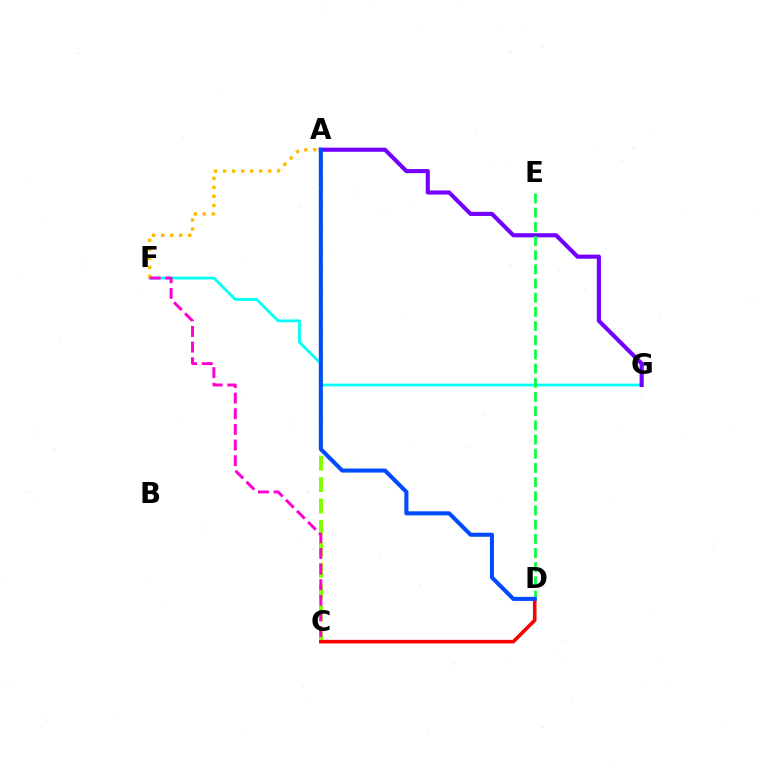{('F', 'G'): [{'color': '#00fff6', 'line_style': 'solid', 'thickness': 2.0}], ('A', 'G'): [{'color': '#7200ff', 'line_style': 'solid', 'thickness': 2.97}], ('A', 'C'): [{'color': '#84ff00', 'line_style': 'dashed', 'thickness': 2.91}], ('A', 'F'): [{'color': '#ffbd00', 'line_style': 'dotted', 'thickness': 2.45}], ('C', 'D'): [{'color': '#ff0000', 'line_style': 'solid', 'thickness': 2.59}], ('D', 'E'): [{'color': '#00ff39', 'line_style': 'dashed', 'thickness': 1.93}], ('A', 'D'): [{'color': '#004bff', 'line_style': 'solid', 'thickness': 2.92}], ('C', 'F'): [{'color': '#ff00cf', 'line_style': 'dashed', 'thickness': 2.12}]}